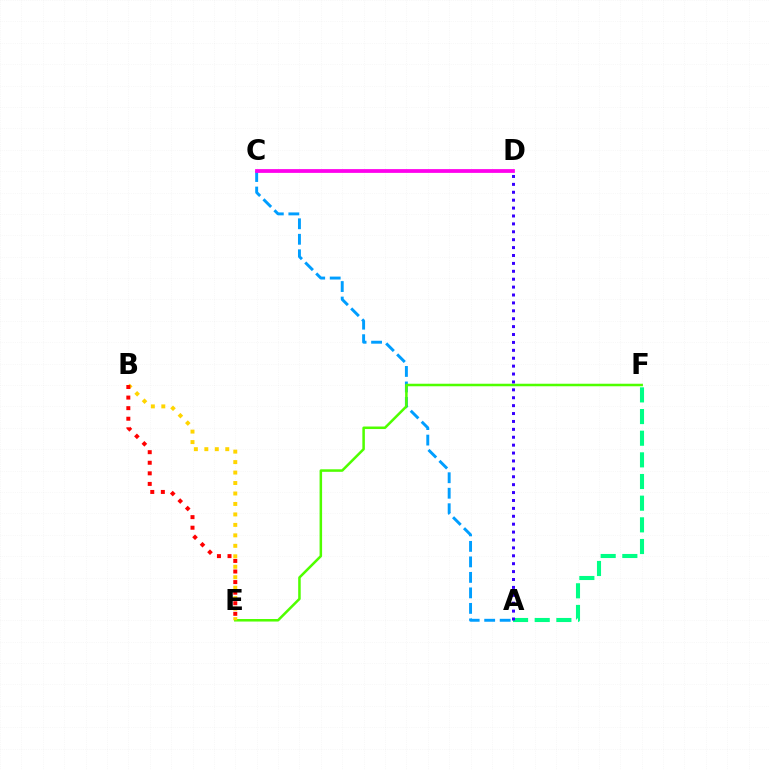{('A', 'F'): [{'color': '#00ff86', 'line_style': 'dashed', 'thickness': 2.94}], ('A', 'C'): [{'color': '#009eff', 'line_style': 'dashed', 'thickness': 2.11}], ('E', 'F'): [{'color': '#4fff00', 'line_style': 'solid', 'thickness': 1.82}], ('B', 'E'): [{'color': '#ffd500', 'line_style': 'dotted', 'thickness': 2.84}, {'color': '#ff0000', 'line_style': 'dotted', 'thickness': 2.87}], ('C', 'D'): [{'color': '#ff00ed', 'line_style': 'solid', 'thickness': 2.71}], ('A', 'D'): [{'color': '#3700ff', 'line_style': 'dotted', 'thickness': 2.15}]}